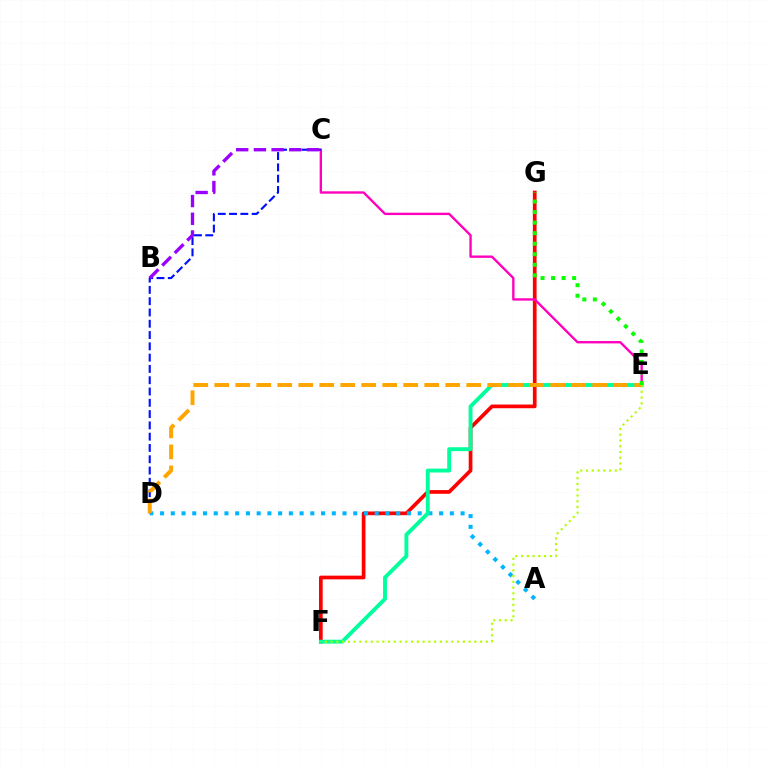{('F', 'G'): [{'color': '#ff0000', 'line_style': 'solid', 'thickness': 2.66}], ('C', 'E'): [{'color': '#ff00bd', 'line_style': 'solid', 'thickness': 1.71}], ('A', 'D'): [{'color': '#00b5ff', 'line_style': 'dotted', 'thickness': 2.92}], ('C', 'D'): [{'color': '#0010ff', 'line_style': 'dashed', 'thickness': 1.53}], ('E', 'F'): [{'color': '#00ff9d', 'line_style': 'solid', 'thickness': 2.79}, {'color': '#b3ff00', 'line_style': 'dotted', 'thickness': 1.56}], ('B', 'C'): [{'color': '#9b00ff', 'line_style': 'dashed', 'thickness': 2.41}], ('D', 'E'): [{'color': '#ffa500', 'line_style': 'dashed', 'thickness': 2.85}], ('E', 'G'): [{'color': '#08ff00', 'line_style': 'dotted', 'thickness': 2.86}]}